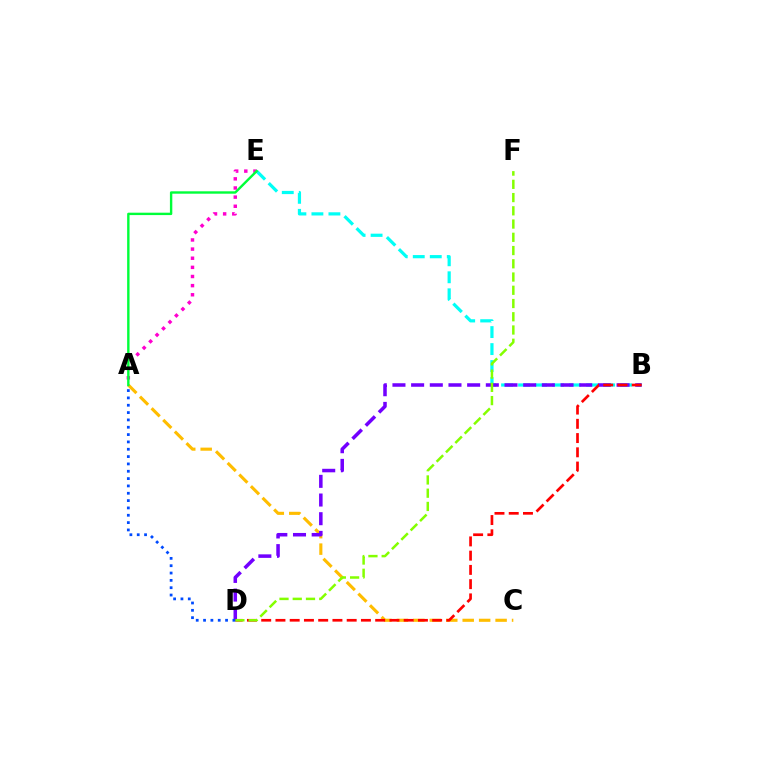{('A', 'C'): [{'color': '#ffbd00', 'line_style': 'dashed', 'thickness': 2.23}], ('B', 'E'): [{'color': '#00fff6', 'line_style': 'dashed', 'thickness': 2.31}], ('A', 'E'): [{'color': '#ff00cf', 'line_style': 'dotted', 'thickness': 2.48}, {'color': '#00ff39', 'line_style': 'solid', 'thickness': 1.73}], ('B', 'D'): [{'color': '#7200ff', 'line_style': 'dashed', 'thickness': 2.54}, {'color': '#ff0000', 'line_style': 'dashed', 'thickness': 1.94}], ('D', 'F'): [{'color': '#84ff00', 'line_style': 'dashed', 'thickness': 1.8}], ('A', 'D'): [{'color': '#004bff', 'line_style': 'dotted', 'thickness': 1.99}]}